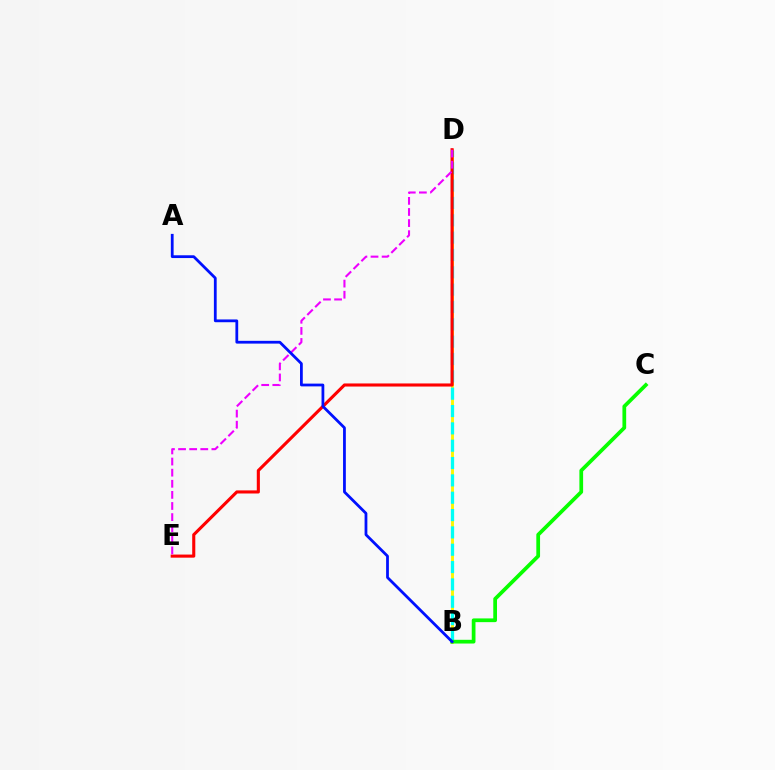{('B', 'D'): [{'color': '#fcf500', 'line_style': 'solid', 'thickness': 2.08}, {'color': '#00fff6', 'line_style': 'dashed', 'thickness': 2.36}], ('D', 'E'): [{'color': '#ff0000', 'line_style': 'solid', 'thickness': 2.23}, {'color': '#ee00ff', 'line_style': 'dashed', 'thickness': 1.51}], ('B', 'C'): [{'color': '#08ff00', 'line_style': 'solid', 'thickness': 2.69}], ('A', 'B'): [{'color': '#0010ff', 'line_style': 'solid', 'thickness': 2.0}]}